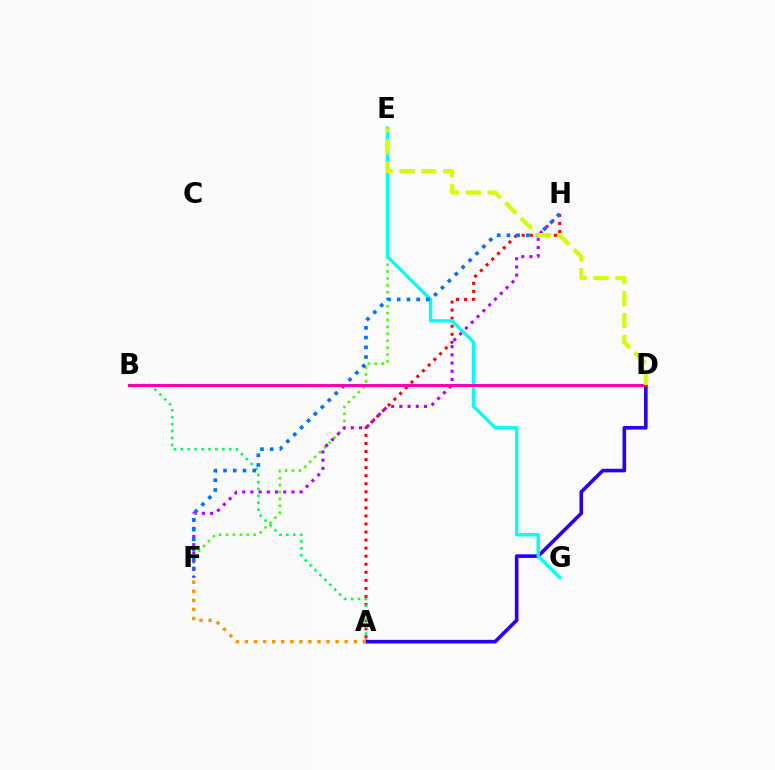{('A', 'H'): [{'color': '#ff0000', 'line_style': 'dotted', 'thickness': 2.19}], ('E', 'F'): [{'color': '#3dff00', 'line_style': 'dotted', 'thickness': 1.88}], ('A', 'B'): [{'color': '#00ff5c', 'line_style': 'dotted', 'thickness': 1.88}], ('A', 'D'): [{'color': '#2500ff', 'line_style': 'solid', 'thickness': 2.6}], ('F', 'H'): [{'color': '#b900ff', 'line_style': 'dotted', 'thickness': 2.23}, {'color': '#0074ff', 'line_style': 'dotted', 'thickness': 2.64}], ('E', 'G'): [{'color': '#00fff6', 'line_style': 'solid', 'thickness': 2.43}], ('B', 'D'): [{'color': '#ff00ac', 'line_style': 'solid', 'thickness': 2.14}], ('D', 'E'): [{'color': '#d1ff00', 'line_style': 'dashed', 'thickness': 2.98}], ('A', 'F'): [{'color': '#ff9400', 'line_style': 'dotted', 'thickness': 2.46}]}